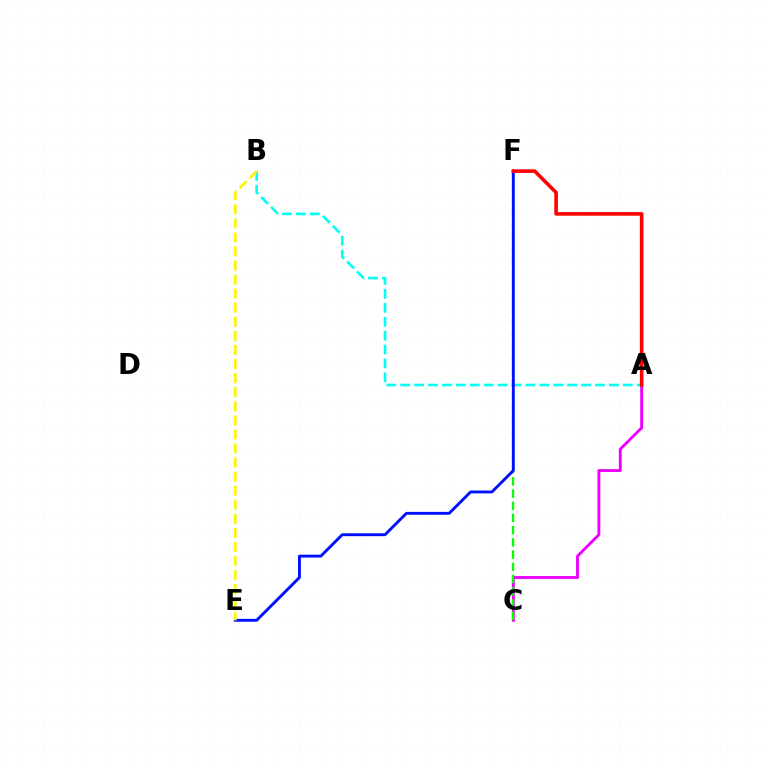{('A', 'C'): [{'color': '#ee00ff', 'line_style': 'solid', 'thickness': 2.08}], ('C', 'F'): [{'color': '#08ff00', 'line_style': 'dashed', 'thickness': 1.66}], ('A', 'B'): [{'color': '#00fff6', 'line_style': 'dashed', 'thickness': 1.89}], ('E', 'F'): [{'color': '#0010ff', 'line_style': 'solid', 'thickness': 2.08}], ('A', 'F'): [{'color': '#ff0000', 'line_style': 'solid', 'thickness': 2.59}], ('B', 'E'): [{'color': '#fcf500', 'line_style': 'dashed', 'thickness': 1.91}]}